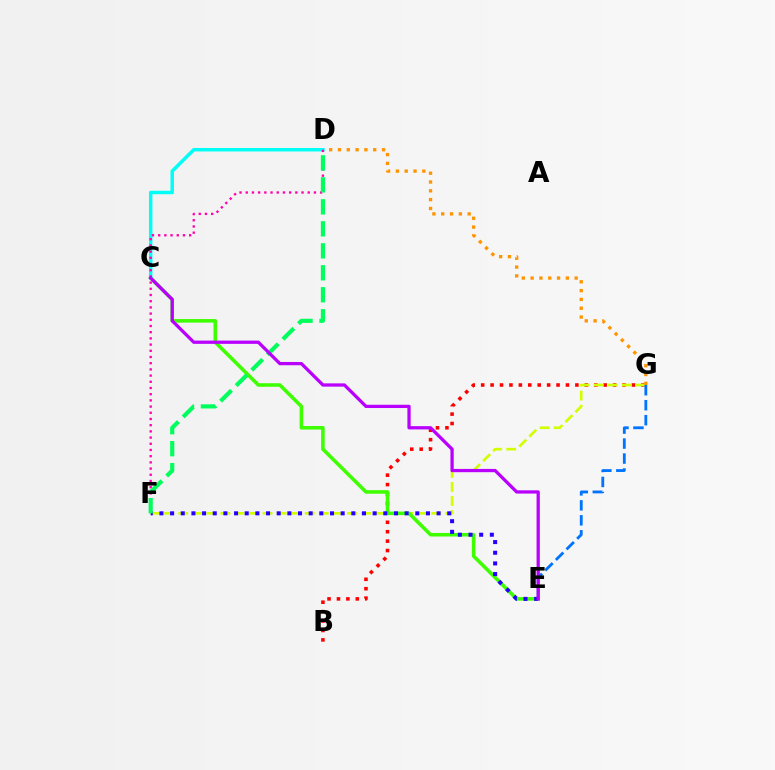{('B', 'G'): [{'color': '#ff0000', 'line_style': 'dotted', 'thickness': 2.56}], ('F', 'G'): [{'color': '#d1ff00', 'line_style': 'dashed', 'thickness': 1.91}], ('D', 'G'): [{'color': '#ff9400', 'line_style': 'dotted', 'thickness': 2.39}], ('C', 'E'): [{'color': '#3dff00', 'line_style': 'solid', 'thickness': 2.55}, {'color': '#b900ff', 'line_style': 'solid', 'thickness': 2.35}], ('C', 'D'): [{'color': '#00fff6', 'line_style': 'solid', 'thickness': 2.49}], ('D', 'F'): [{'color': '#ff00ac', 'line_style': 'dotted', 'thickness': 1.68}, {'color': '#00ff5c', 'line_style': 'dashed', 'thickness': 2.99}], ('E', 'F'): [{'color': '#2500ff', 'line_style': 'dotted', 'thickness': 2.9}], ('E', 'G'): [{'color': '#0074ff', 'line_style': 'dashed', 'thickness': 2.03}]}